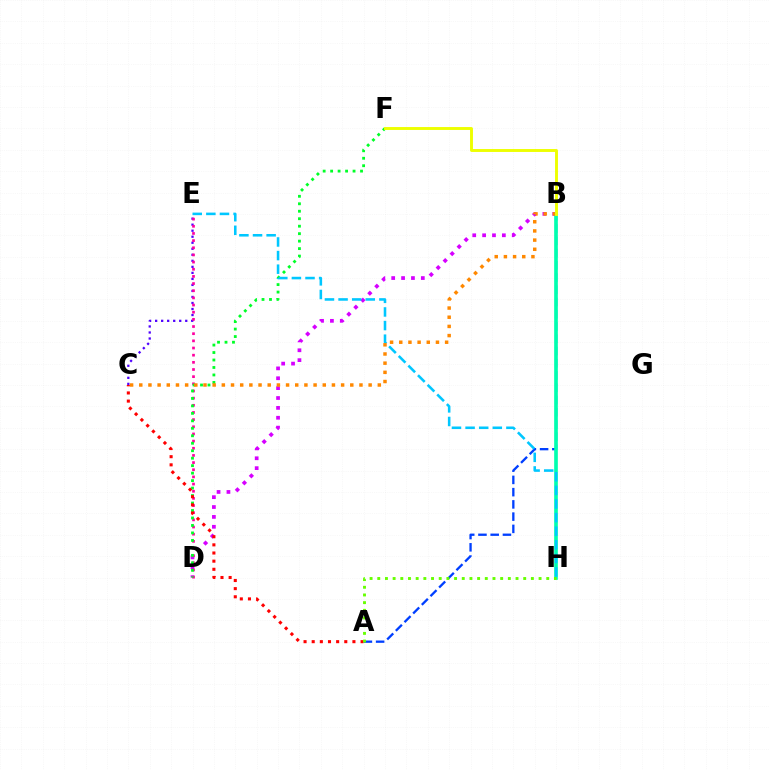{('A', 'B'): [{'color': '#003fff', 'line_style': 'dashed', 'thickness': 1.66}], ('C', 'E'): [{'color': '#4f00ff', 'line_style': 'dotted', 'thickness': 1.64}], ('B', 'D'): [{'color': '#d600ff', 'line_style': 'dotted', 'thickness': 2.68}], ('D', 'E'): [{'color': '#ff00a0', 'line_style': 'dotted', 'thickness': 1.95}], ('B', 'H'): [{'color': '#00ffaf', 'line_style': 'solid', 'thickness': 2.63}], ('D', 'F'): [{'color': '#00ff27', 'line_style': 'dotted', 'thickness': 2.03}], ('A', 'C'): [{'color': '#ff0000', 'line_style': 'dotted', 'thickness': 2.21}], ('E', 'H'): [{'color': '#00c7ff', 'line_style': 'dashed', 'thickness': 1.85}], ('B', 'C'): [{'color': '#ff8800', 'line_style': 'dotted', 'thickness': 2.49}], ('A', 'H'): [{'color': '#66ff00', 'line_style': 'dotted', 'thickness': 2.09}], ('B', 'F'): [{'color': '#eeff00', 'line_style': 'solid', 'thickness': 2.09}]}